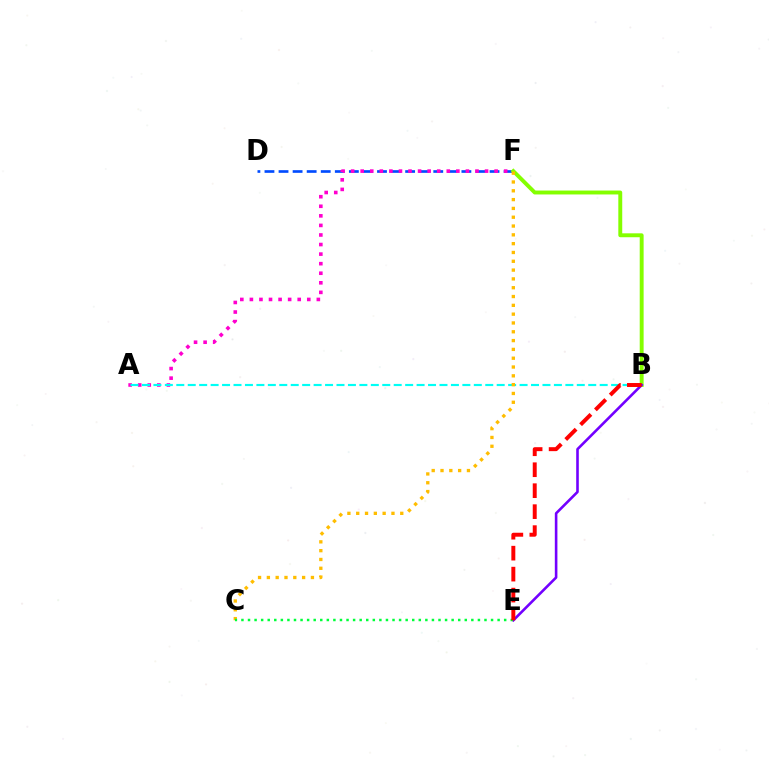{('D', 'F'): [{'color': '#004bff', 'line_style': 'dashed', 'thickness': 1.91}], ('A', 'F'): [{'color': '#ff00cf', 'line_style': 'dotted', 'thickness': 2.6}], ('A', 'B'): [{'color': '#00fff6', 'line_style': 'dashed', 'thickness': 1.55}], ('B', 'F'): [{'color': '#84ff00', 'line_style': 'solid', 'thickness': 2.82}], ('B', 'E'): [{'color': '#7200ff', 'line_style': 'solid', 'thickness': 1.87}, {'color': '#ff0000', 'line_style': 'dashed', 'thickness': 2.85}], ('C', 'F'): [{'color': '#ffbd00', 'line_style': 'dotted', 'thickness': 2.39}], ('C', 'E'): [{'color': '#00ff39', 'line_style': 'dotted', 'thickness': 1.78}]}